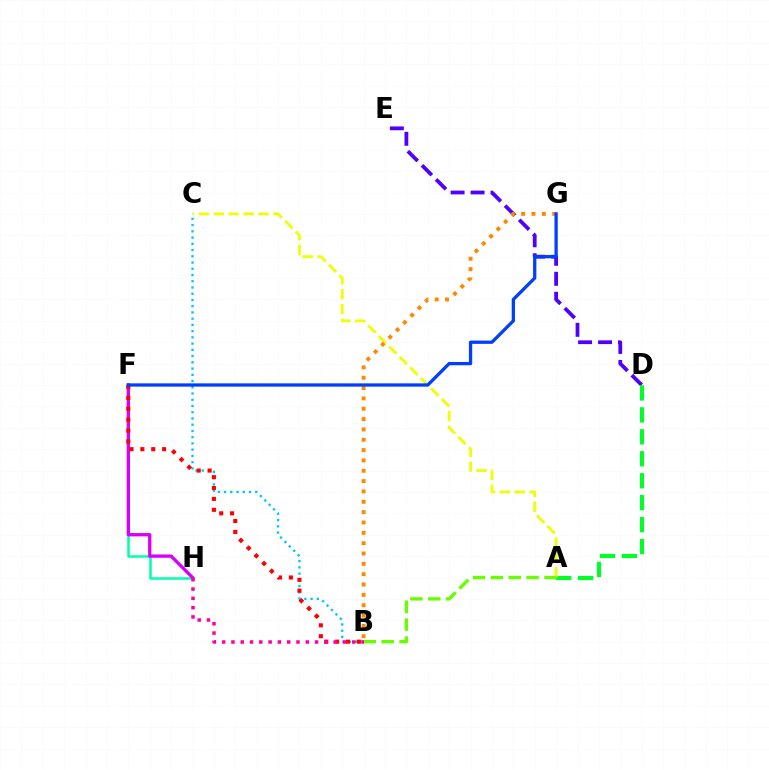{('F', 'H'): [{'color': '#00ffaf', 'line_style': 'solid', 'thickness': 1.81}, {'color': '#d600ff', 'line_style': 'solid', 'thickness': 2.39}], ('D', 'E'): [{'color': '#4f00ff', 'line_style': 'dashed', 'thickness': 2.71}], ('A', 'D'): [{'color': '#00ff27', 'line_style': 'dashed', 'thickness': 2.98}], ('A', 'C'): [{'color': '#eeff00', 'line_style': 'dashed', 'thickness': 2.02}], ('B', 'C'): [{'color': '#00c7ff', 'line_style': 'dotted', 'thickness': 1.69}], ('B', 'G'): [{'color': '#ff8800', 'line_style': 'dotted', 'thickness': 2.81}], ('A', 'B'): [{'color': '#66ff00', 'line_style': 'dashed', 'thickness': 2.43}], ('B', 'F'): [{'color': '#ff0000', 'line_style': 'dotted', 'thickness': 2.96}], ('B', 'H'): [{'color': '#ff00a0', 'line_style': 'dotted', 'thickness': 2.52}], ('F', 'G'): [{'color': '#003fff', 'line_style': 'solid', 'thickness': 2.36}]}